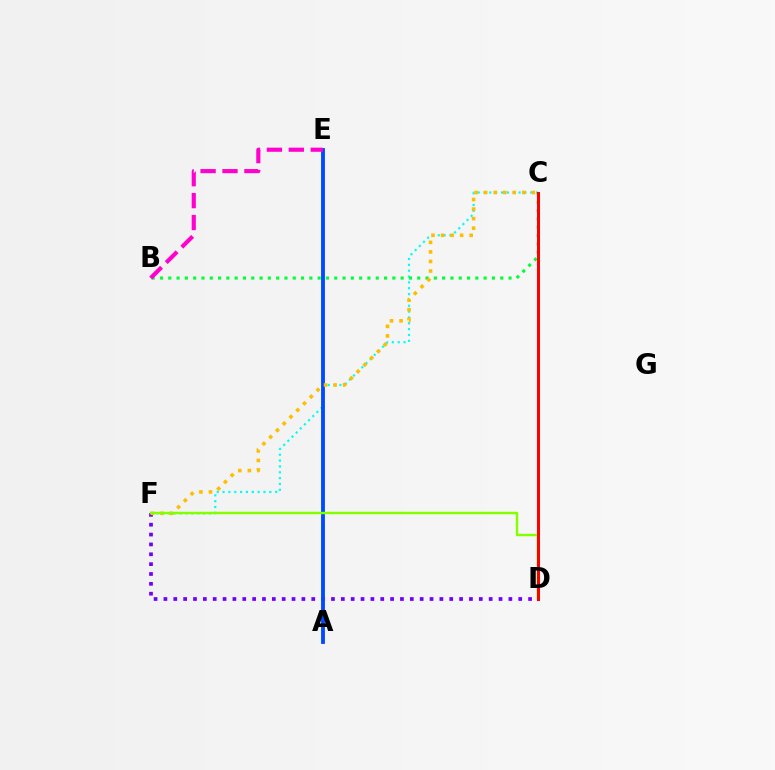{('C', 'F'): [{'color': '#00fff6', 'line_style': 'dotted', 'thickness': 1.59}, {'color': '#ffbd00', 'line_style': 'dotted', 'thickness': 2.59}], ('B', 'C'): [{'color': '#00ff39', 'line_style': 'dotted', 'thickness': 2.25}], ('D', 'F'): [{'color': '#7200ff', 'line_style': 'dotted', 'thickness': 2.68}, {'color': '#84ff00', 'line_style': 'solid', 'thickness': 1.77}], ('A', 'E'): [{'color': '#004bff', 'line_style': 'solid', 'thickness': 2.76}], ('B', 'E'): [{'color': '#ff00cf', 'line_style': 'dashed', 'thickness': 2.98}], ('C', 'D'): [{'color': '#ff0000', 'line_style': 'solid', 'thickness': 2.17}]}